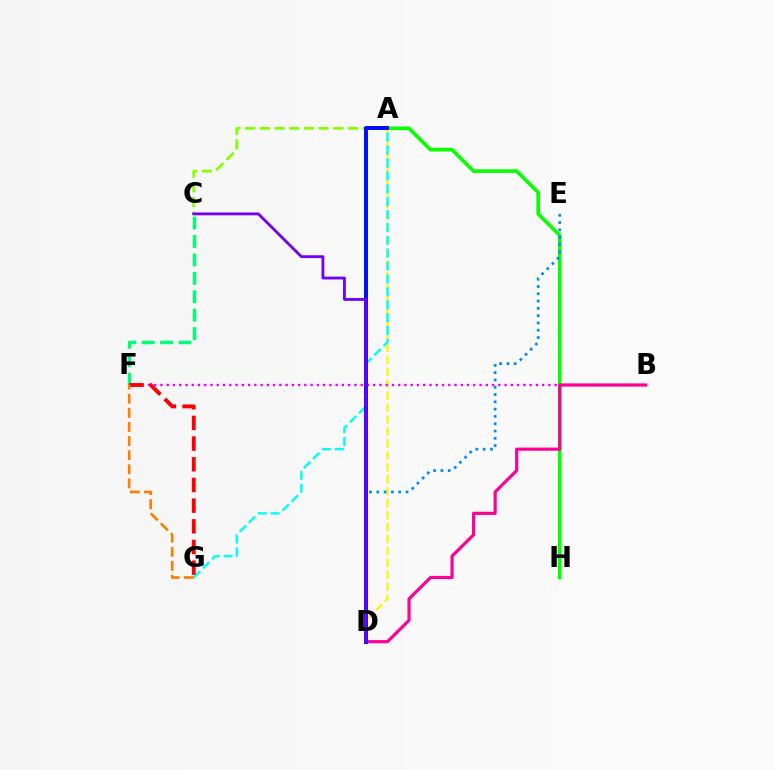{('A', 'H'): [{'color': '#08ff00', 'line_style': 'solid', 'thickness': 2.61}], ('A', 'D'): [{'color': '#fcf500', 'line_style': 'dashed', 'thickness': 1.62}, {'color': '#0010ff', 'line_style': 'solid', 'thickness': 2.86}], ('A', 'C'): [{'color': '#84ff00', 'line_style': 'dashed', 'thickness': 2.0}], ('A', 'G'): [{'color': '#00fff6', 'line_style': 'dashed', 'thickness': 1.75}], ('C', 'F'): [{'color': '#00ff74', 'line_style': 'dashed', 'thickness': 2.5}], ('B', 'F'): [{'color': '#ee00ff', 'line_style': 'dotted', 'thickness': 1.7}], ('B', 'D'): [{'color': '#ff0094', 'line_style': 'solid', 'thickness': 2.28}], ('F', 'G'): [{'color': '#ff0000', 'line_style': 'dashed', 'thickness': 2.81}, {'color': '#ff7c00', 'line_style': 'dashed', 'thickness': 1.92}], ('D', 'E'): [{'color': '#008cff', 'line_style': 'dotted', 'thickness': 1.98}], ('C', 'D'): [{'color': '#7200ff', 'line_style': 'solid', 'thickness': 2.03}]}